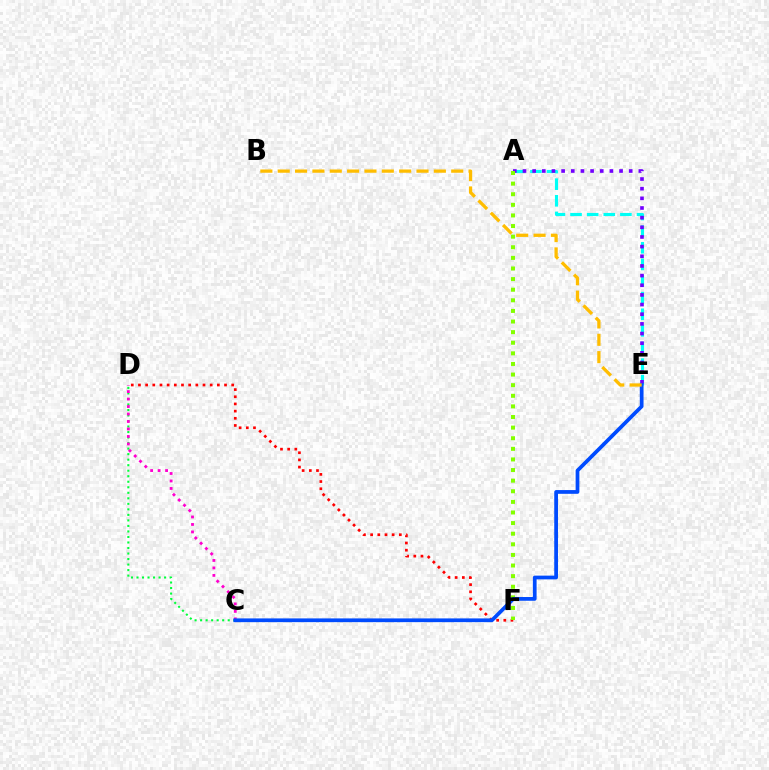{('A', 'E'): [{'color': '#00fff6', 'line_style': 'dashed', 'thickness': 2.26}, {'color': '#7200ff', 'line_style': 'dotted', 'thickness': 2.62}], ('D', 'F'): [{'color': '#ff0000', 'line_style': 'dotted', 'thickness': 1.95}], ('C', 'D'): [{'color': '#00ff39', 'line_style': 'dotted', 'thickness': 1.5}, {'color': '#ff00cf', 'line_style': 'dotted', 'thickness': 2.03}], ('A', 'F'): [{'color': '#84ff00', 'line_style': 'dotted', 'thickness': 2.88}], ('C', 'E'): [{'color': '#004bff', 'line_style': 'solid', 'thickness': 2.7}], ('B', 'E'): [{'color': '#ffbd00', 'line_style': 'dashed', 'thickness': 2.36}]}